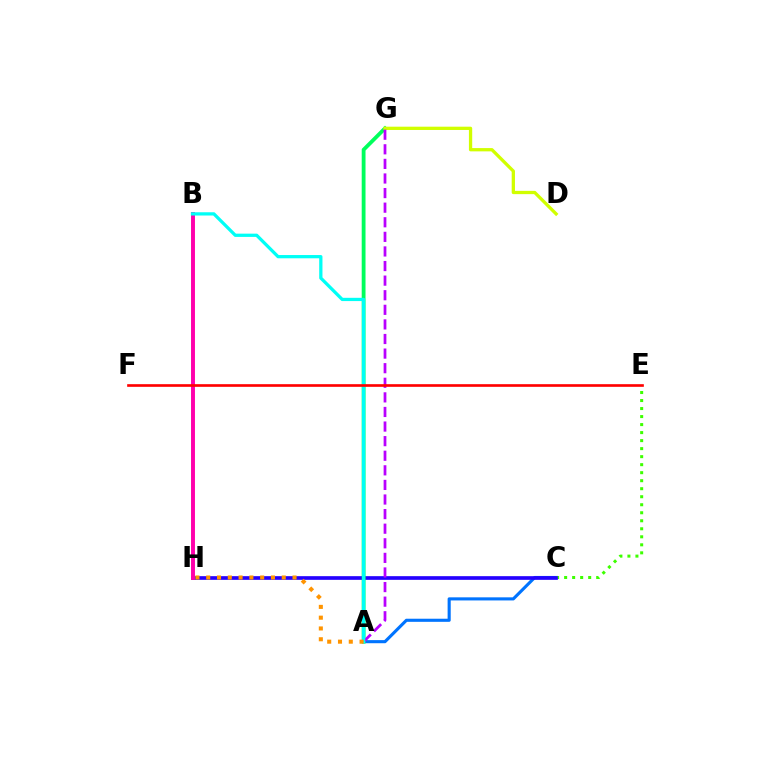{('A', 'C'): [{'color': '#0074ff', 'line_style': 'solid', 'thickness': 2.24}], ('C', 'E'): [{'color': '#3dff00', 'line_style': 'dotted', 'thickness': 2.18}], ('C', 'H'): [{'color': '#2500ff', 'line_style': 'solid', 'thickness': 2.64}], ('A', 'G'): [{'color': '#00ff5c', 'line_style': 'solid', 'thickness': 2.75}, {'color': '#b900ff', 'line_style': 'dashed', 'thickness': 1.98}], ('B', 'H'): [{'color': '#ff00ac', 'line_style': 'solid', 'thickness': 2.83}], ('D', 'G'): [{'color': '#d1ff00', 'line_style': 'solid', 'thickness': 2.36}], ('A', 'B'): [{'color': '#00fff6', 'line_style': 'solid', 'thickness': 2.35}], ('A', 'H'): [{'color': '#ff9400', 'line_style': 'dotted', 'thickness': 2.93}], ('E', 'F'): [{'color': '#ff0000', 'line_style': 'solid', 'thickness': 1.91}]}